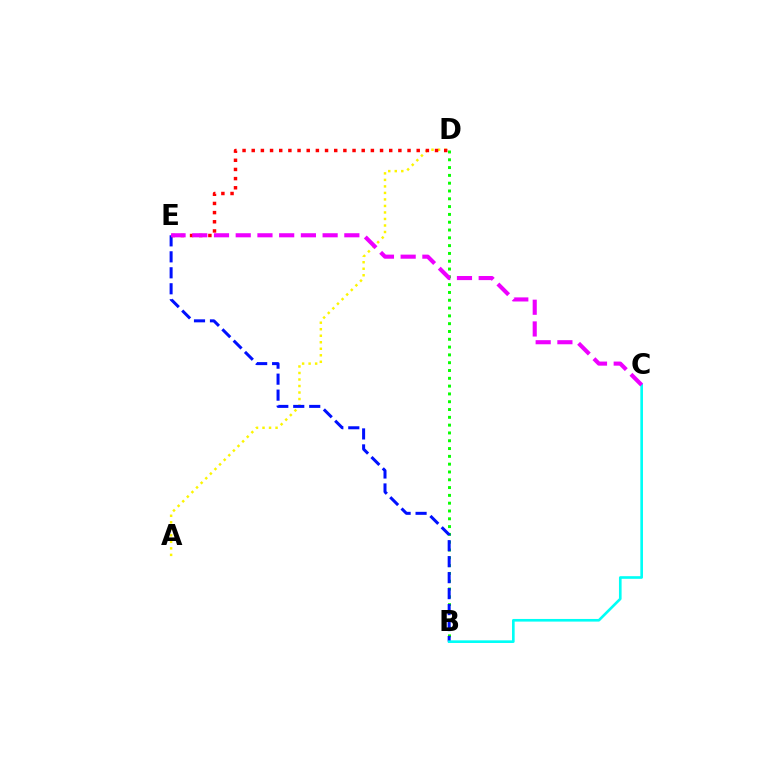{('A', 'D'): [{'color': '#fcf500', 'line_style': 'dotted', 'thickness': 1.77}], ('B', 'D'): [{'color': '#08ff00', 'line_style': 'dotted', 'thickness': 2.12}], ('B', 'E'): [{'color': '#0010ff', 'line_style': 'dashed', 'thickness': 2.17}], ('B', 'C'): [{'color': '#00fff6', 'line_style': 'solid', 'thickness': 1.9}], ('D', 'E'): [{'color': '#ff0000', 'line_style': 'dotted', 'thickness': 2.49}], ('C', 'E'): [{'color': '#ee00ff', 'line_style': 'dashed', 'thickness': 2.95}]}